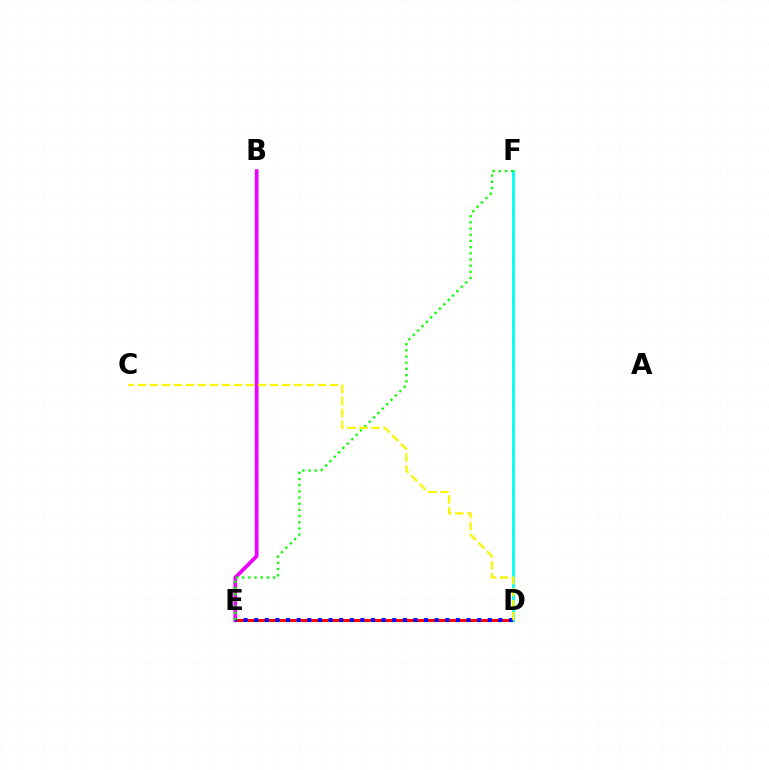{('D', 'E'): [{'color': '#ff0000', 'line_style': 'solid', 'thickness': 2.21}, {'color': '#0010ff', 'line_style': 'dotted', 'thickness': 2.88}], ('B', 'E'): [{'color': '#ee00ff', 'line_style': 'solid', 'thickness': 2.68}], ('D', 'F'): [{'color': '#00fff6', 'line_style': 'solid', 'thickness': 2.04}], ('E', 'F'): [{'color': '#08ff00', 'line_style': 'dotted', 'thickness': 1.68}], ('C', 'D'): [{'color': '#fcf500', 'line_style': 'dashed', 'thickness': 1.63}]}